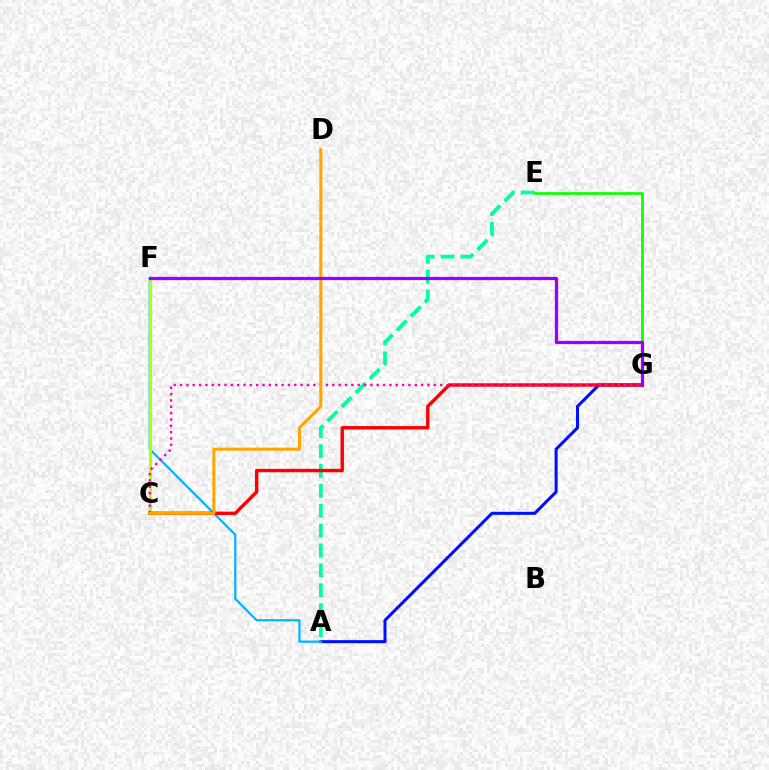{('A', 'E'): [{'color': '#00ff9d', 'line_style': 'dashed', 'thickness': 2.7}], ('A', 'G'): [{'color': '#0010ff', 'line_style': 'solid', 'thickness': 2.2}], ('A', 'F'): [{'color': '#00b5ff', 'line_style': 'solid', 'thickness': 1.62}], ('C', 'F'): [{'color': '#b3ff00', 'line_style': 'solid', 'thickness': 2.24}], ('C', 'G'): [{'color': '#ff0000', 'line_style': 'solid', 'thickness': 2.46}, {'color': '#ff00bd', 'line_style': 'dotted', 'thickness': 1.72}], ('C', 'D'): [{'color': '#ffa500', 'line_style': 'solid', 'thickness': 2.19}], ('E', 'G'): [{'color': '#08ff00', 'line_style': 'solid', 'thickness': 1.92}], ('F', 'G'): [{'color': '#9b00ff', 'line_style': 'solid', 'thickness': 2.33}]}